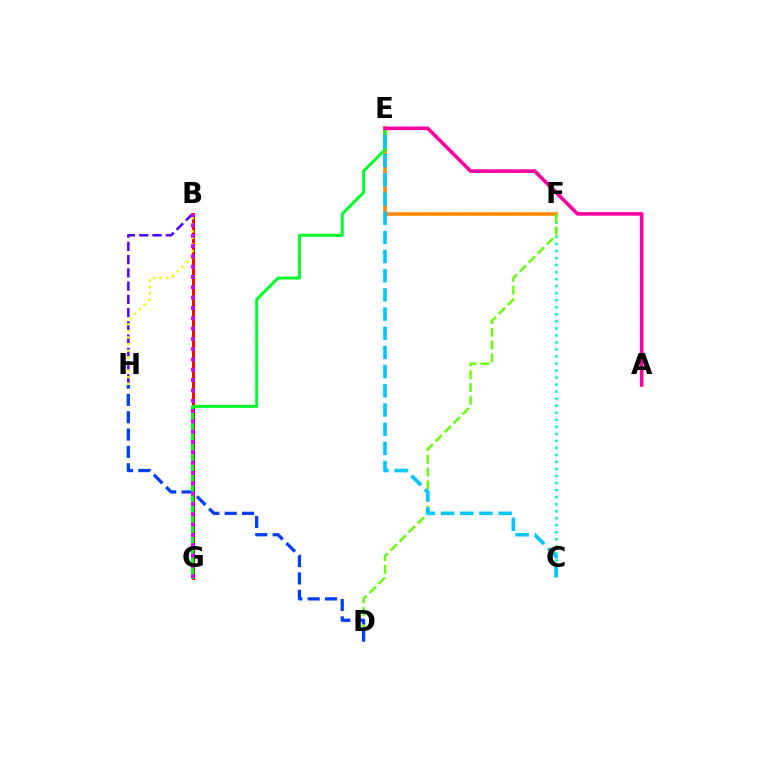{('E', 'F'): [{'color': '#ff8800', 'line_style': 'solid', 'thickness': 2.55}], ('C', 'F'): [{'color': '#00ffaf', 'line_style': 'dotted', 'thickness': 1.91}], ('B', 'H'): [{'color': '#4f00ff', 'line_style': 'dashed', 'thickness': 1.8}, {'color': '#eeff00', 'line_style': 'dotted', 'thickness': 1.79}], ('D', 'F'): [{'color': '#66ff00', 'line_style': 'dashed', 'thickness': 1.74}], ('D', 'H'): [{'color': '#003fff', 'line_style': 'dashed', 'thickness': 2.36}], ('B', 'G'): [{'color': '#ff0000', 'line_style': 'solid', 'thickness': 2.12}, {'color': '#d600ff', 'line_style': 'dotted', 'thickness': 2.8}], ('E', 'G'): [{'color': '#00ff27', 'line_style': 'solid', 'thickness': 2.12}], ('C', 'E'): [{'color': '#00c7ff', 'line_style': 'dashed', 'thickness': 2.61}], ('A', 'E'): [{'color': '#ff00a0', 'line_style': 'solid', 'thickness': 2.58}]}